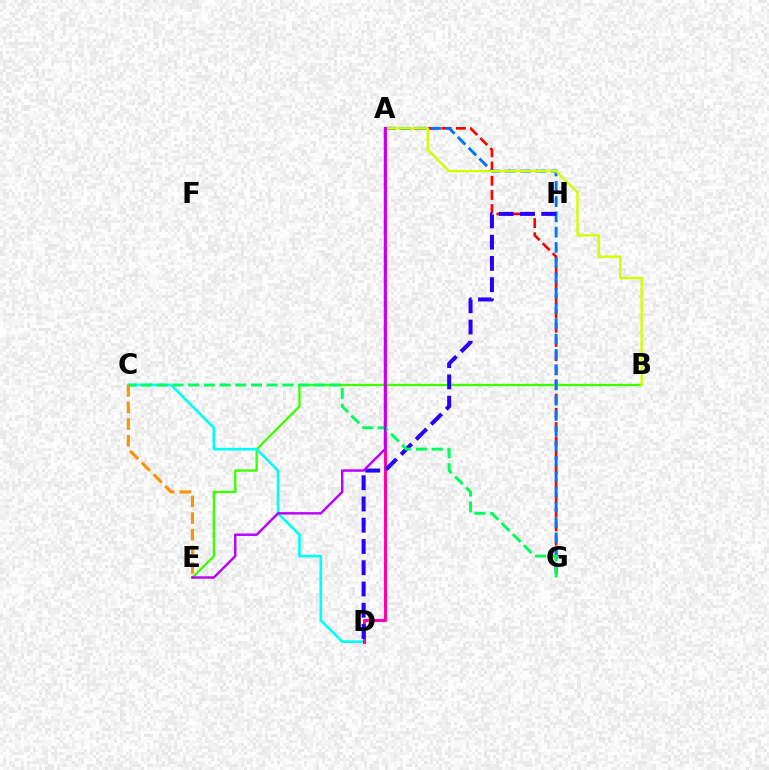{('A', 'G'): [{'color': '#ff0000', 'line_style': 'dashed', 'thickness': 1.93}, {'color': '#0074ff', 'line_style': 'dashed', 'thickness': 2.08}], ('B', 'E'): [{'color': '#3dff00', 'line_style': 'solid', 'thickness': 1.69}], ('A', 'B'): [{'color': '#d1ff00', 'line_style': 'solid', 'thickness': 1.74}], ('C', 'D'): [{'color': '#00fff6', 'line_style': 'solid', 'thickness': 1.91}], ('A', 'D'): [{'color': '#ff00ac', 'line_style': 'solid', 'thickness': 2.19}], ('D', 'H'): [{'color': '#2500ff', 'line_style': 'dashed', 'thickness': 2.89}], ('C', 'G'): [{'color': '#00ff5c', 'line_style': 'dashed', 'thickness': 2.13}], ('C', 'E'): [{'color': '#ff9400', 'line_style': 'dashed', 'thickness': 2.26}], ('A', 'E'): [{'color': '#b900ff', 'line_style': 'solid', 'thickness': 1.75}]}